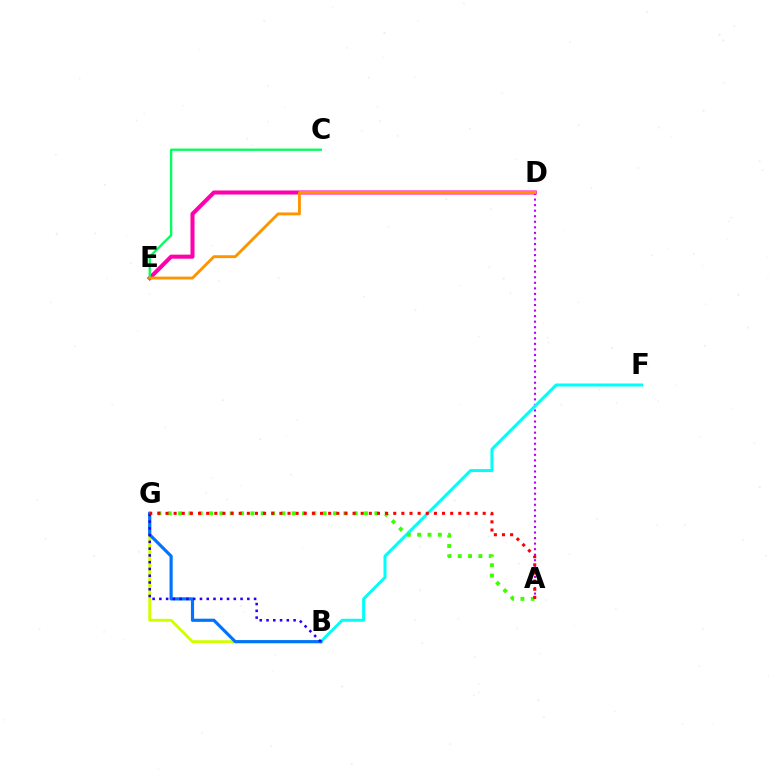{('B', 'G'): [{'color': '#d1ff00', 'line_style': 'solid', 'thickness': 2.09}, {'color': '#0074ff', 'line_style': 'solid', 'thickness': 2.28}, {'color': '#2500ff', 'line_style': 'dotted', 'thickness': 1.84}], ('A', 'D'): [{'color': '#b900ff', 'line_style': 'dotted', 'thickness': 1.51}], ('B', 'F'): [{'color': '#00fff6', 'line_style': 'solid', 'thickness': 2.15}], ('A', 'G'): [{'color': '#3dff00', 'line_style': 'dotted', 'thickness': 2.81}, {'color': '#ff0000', 'line_style': 'dotted', 'thickness': 2.21}], ('D', 'E'): [{'color': '#ff00ac', 'line_style': 'solid', 'thickness': 2.92}, {'color': '#ff9400', 'line_style': 'solid', 'thickness': 2.06}], ('C', 'E'): [{'color': '#00ff5c', 'line_style': 'solid', 'thickness': 1.67}]}